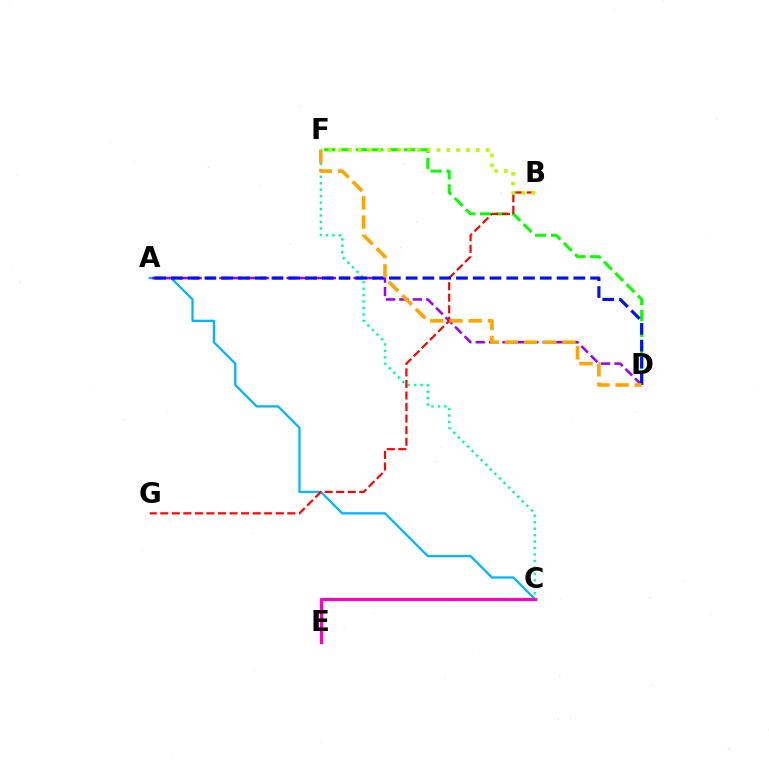{('C', 'F'): [{'color': '#00ff9d', 'line_style': 'dotted', 'thickness': 1.76}], ('D', 'F'): [{'color': '#08ff00', 'line_style': 'dashed', 'thickness': 2.17}, {'color': '#ffa500', 'line_style': 'dashed', 'thickness': 2.61}], ('A', 'C'): [{'color': '#00b5ff', 'line_style': 'solid', 'thickness': 1.63}], ('A', 'D'): [{'color': '#9b00ff', 'line_style': 'dashed', 'thickness': 1.82}, {'color': '#0010ff', 'line_style': 'dashed', 'thickness': 2.28}], ('C', 'E'): [{'color': '#ff00bd', 'line_style': 'solid', 'thickness': 2.31}], ('B', 'G'): [{'color': '#ff0000', 'line_style': 'dashed', 'thickness': 1.57}], ('B', 'F'): [{'color': '#b3ff00', 'line_style': 'dotted', 'thickness': 2.67}]}